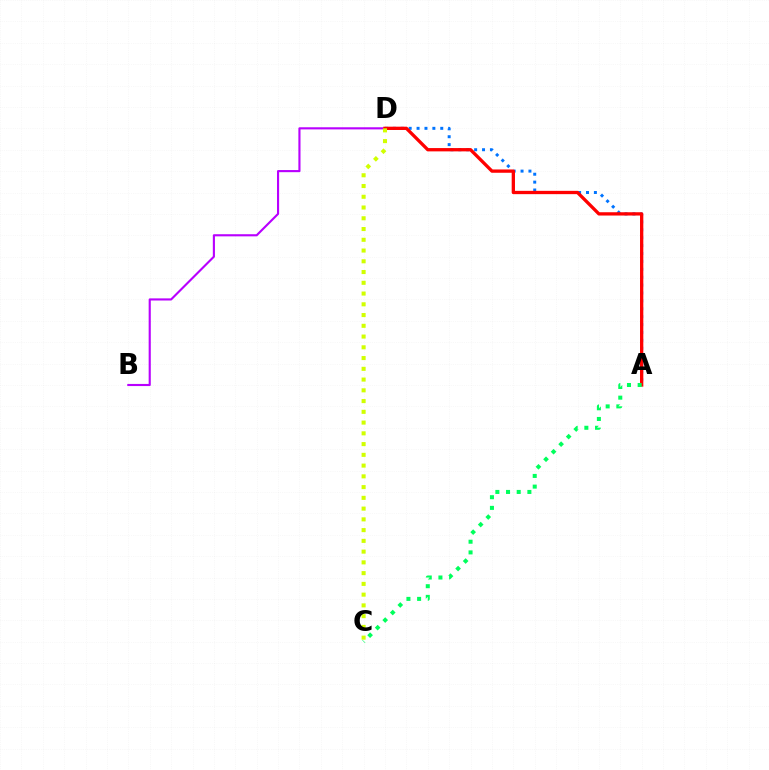{('B', 'D'): [{'color': '#b900ff', 'line_style': 'solid', 'thickness': 1.53}], ('A', 'D'): [{'color': '#0074ff', 'line_style': 'dotted', 'thickness': 2.15}, {'color': '#ff0000', 'line_style': 'solid', 'thickness': 2.38}], ('C', 'D'): [{'color': '#d1ff00', 'line_style': 'dotted', 'thickness': 2.92}], ('A', 'C'): [{'color': '#00ff5c', 'line_style': 'dotted', 'thickness': 2.9}]}